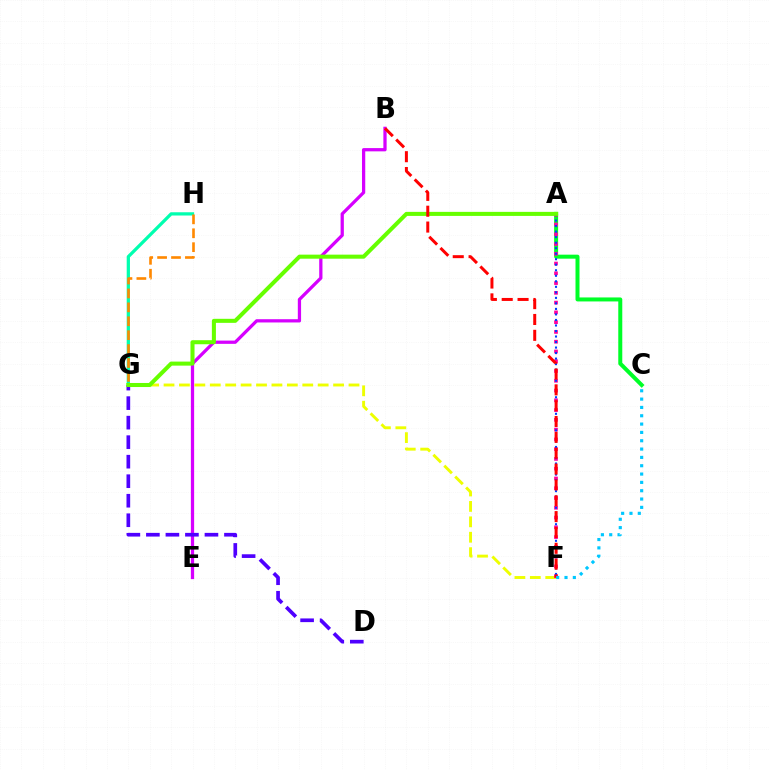{('B', 'E'): [{'color': '#d600ff', 'line_style': 'solid', 'thickness': 2.34}], ('F', 'G'): [{'color': '#eeff00', 'line_style': 'dashed', 'thickness': 2.09}], ('G', 'H'): [{'color': '#00ffaf', 'line_style': 'solid', 'thickness': 2.34}, {'color': '#ff8800', 'line_style': 'dashed', 'thickness': 1.89}], ('A', 'C'): [{'color': '#00ff27', 'line_style': 'solid', 'thickness': 2.88}], ('A', 'F'): [{'color': '#ff00a0', 'line_style': 'dotted', 'thickness': 2.65}, {'color': '#003fff', 'line_style': 'dotted', 'thickness': 1.5}], ('D', 'G'): [{'color': '#4f00ff', 'line_style': 'dashed', 'thickness': 2.65}], ('A', 'G'): [{'color': '#66ff00', 'line_style': 'solid', 'thickness': 2.91}], ('B', 'F'): [{'color': '#ff0000', 'line_style': 'dashed', 'thickness': 2.15}], ('C', 'F'): [{'color': '#00c7ff', 'line_style': 'dotted', 'thickness': 2.26}]}